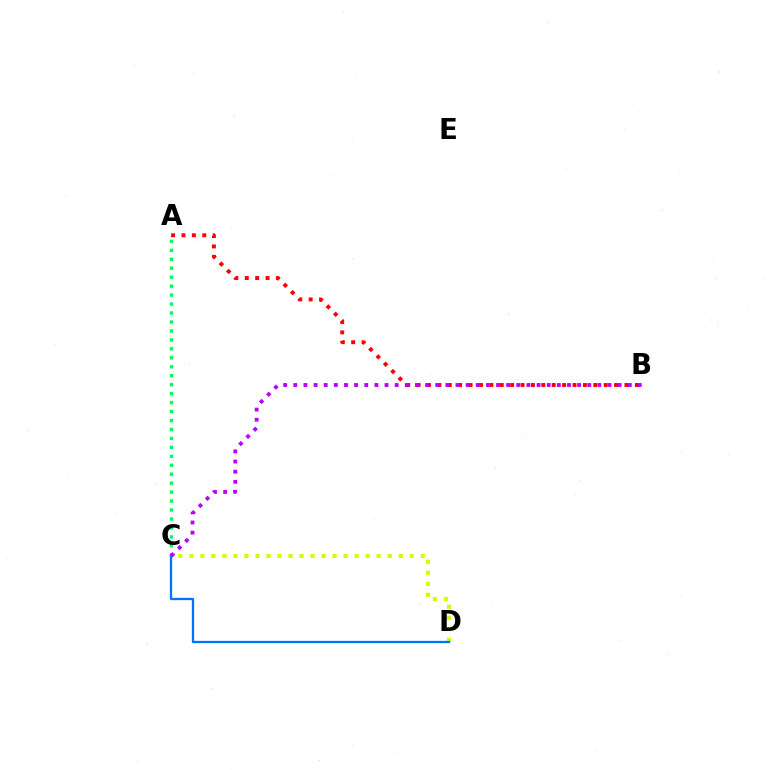{('C', 'D'): [{'color': '#d1ff00', 'line_style': 'dotted', 'thickness': 2.99}, {'color': '#0074ff', 'line_style': 'solid', 'thickness': 1.65}], ('A', 'C'): [{'color': '#00ff5c', 'line_style': 'dotted', 'thickness': 2.43}], ('A', 'B'): [{'color': '#ff0000', 'line_style': 'dotted', 'thickness': 2.82}], ('B', 'C'): [{'color': '#b900ff', 'line_style': 'dotted', 'thickness': 2.75}]}